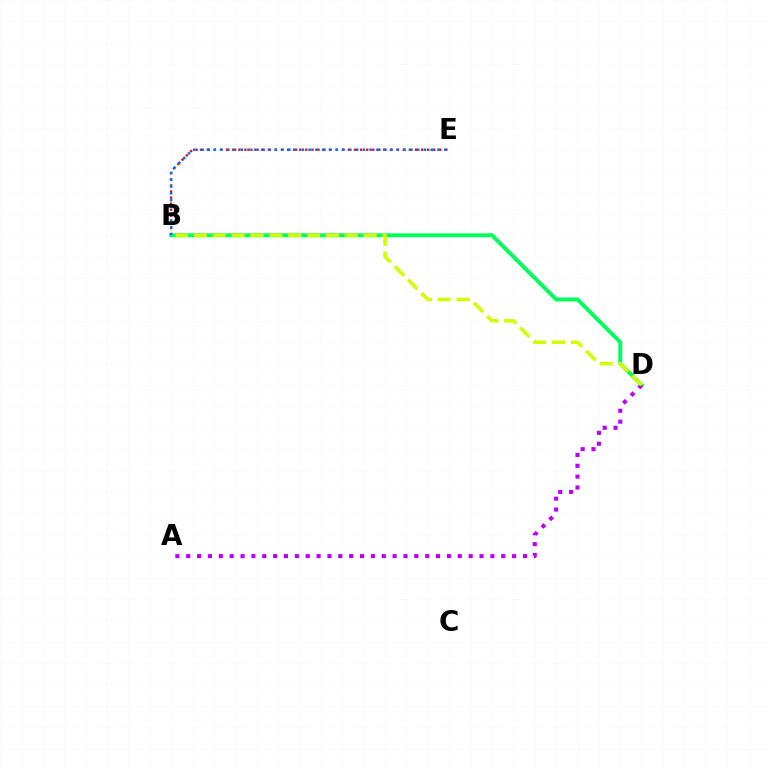{('B', 'E'): [{'color': '#ff0000', 'line_style': 'dotted', 'thickness': 1.65}, {'color': '#0074ff', 'line_style': 'dotted', 'thickness': 1.84}], ('B', 'D'): [{'color': '#00ff5c', 'line_style': 'solid', 'thickness': 2.83}, {'color': '#d1ff00', 'line_style': 'dashed', 'thickness': 2.56}], ('A', 'D'): [{'color': '#b900ff', 'line_style': 'dotted', 'thickness': 2.95}]}